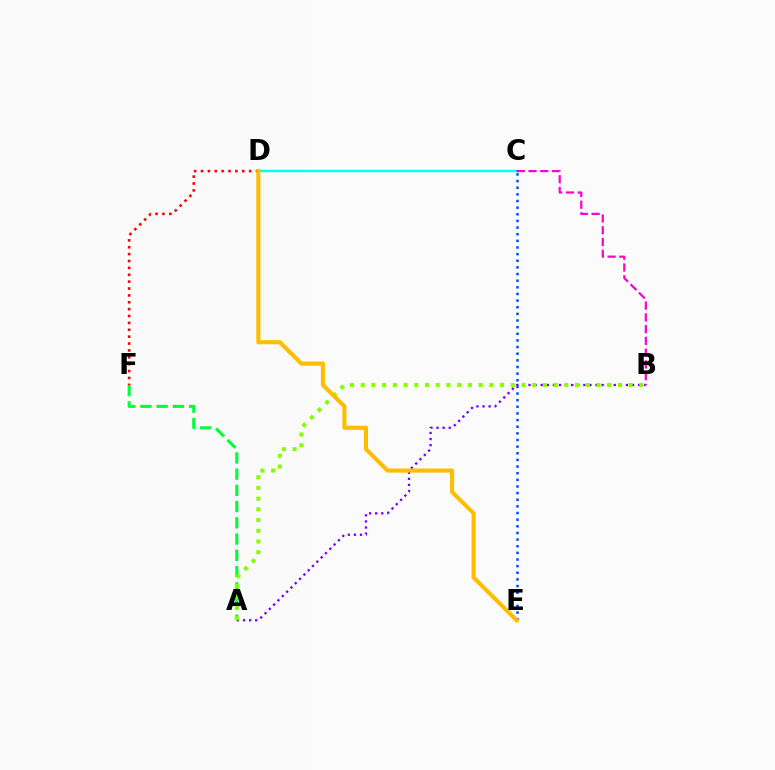{('A', 'F'): [{'color': '#00ff39', 'line_style': 'dashed', 'thickness': 2.2}], ('C', 'E'): [{'color': '#004bff', 'line_style': 'dotted', 'thickness': 1.8}], ('A', 'B'): [{'color': '#7200ff', 'line_style': 'dotted', 'thickness': 1.65}, {'color': '#84ff00', 'line_style': 'dotted', 'thickness': 2.91}], ('C', 'D'): [{'color': '#00fff6', 'line_style': 'solid', 'thickness': 1.79}], ('D', 'F'): [{'color': '#ff0000', 'line_style': 'dotted', 'thickness': 1.87}], ('B', 'C'): [{'color': '#ff00cf', 'line_style': 'dashed', 'thickness': 1.6}], ('D', 'E'): [{'color': '#ffbd00', 'line_style': 'solid', 'thickness': 2.94}]}